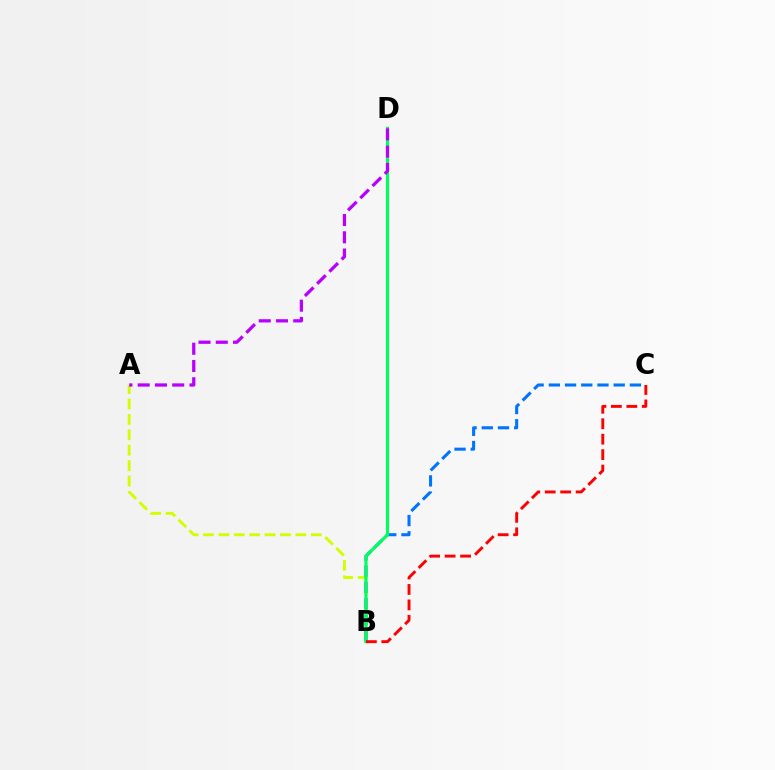{('A', 'B'): [{'color': '#d1ff00', 'line_style': 'dashed', 'thickness': 2.09}], ('B', 'C'): [{'color': '#0074ff', 'line_style': 'dashed', 'thickness': 2.2}, {'color': '#ff0000', 'line_style': 'dashed', 'thickness': 2.1}], ('B', 'D'): [{'color': '#00ff5c', 'line_style': 'solid', 'thickness': 2.25}], ('A', 'D'): [{'color': '#b900ff', 'line_style': 'dashed', 'thickness': 2.35}]}